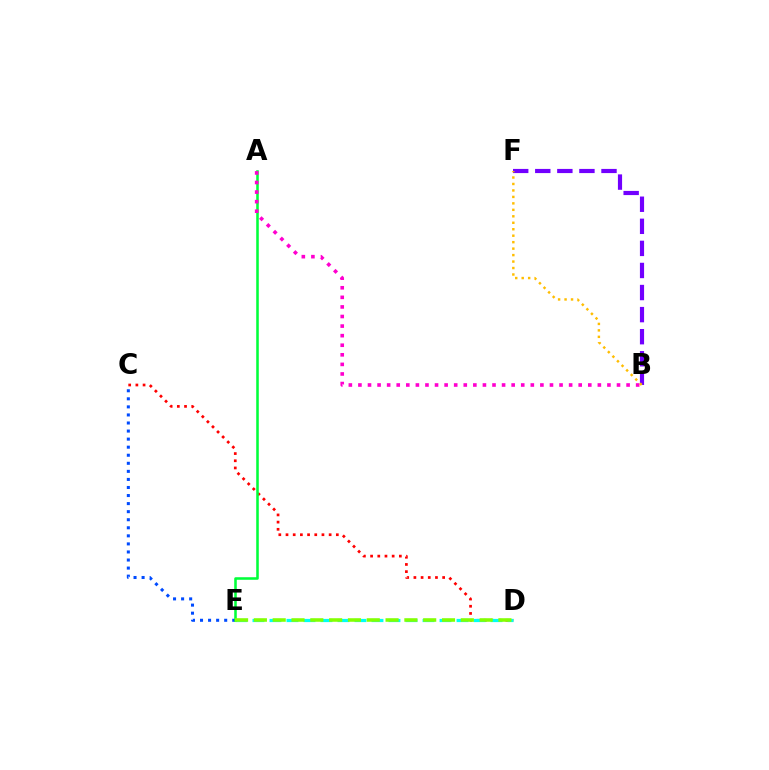{('C', 'E'): [{'color': '#004bff', 'line_style': 'dotted', 'thickness': 2.19}], ('C', 'D'): [{'color': '#ff0000', 'line_style': 'dotted', 'thickness': 1.95}], ('D', 'E'): [{'color': '#00fff6', 'line_style': 'dashed', 'thickness': 2.31}, {'color': '#84ff00', 'line_style': 'dashed', 'thickness': 2.56}], ('B', 'F'): [{'color': '#7200ff', 'line_style': 'dashed', 'thickness': 3.0}, {'color': '#ffbd00', 'line_style': 'dotted', 'thickness': 1.76}], ('A', 'E'): [{'color': '#00ff39', 'line_style': 'solid', 'thickness': 1.84}], ('A', 'B'): [{'color': '#ff00cf', 'line_style': 'dotted', 'thickness': 2.6}]}